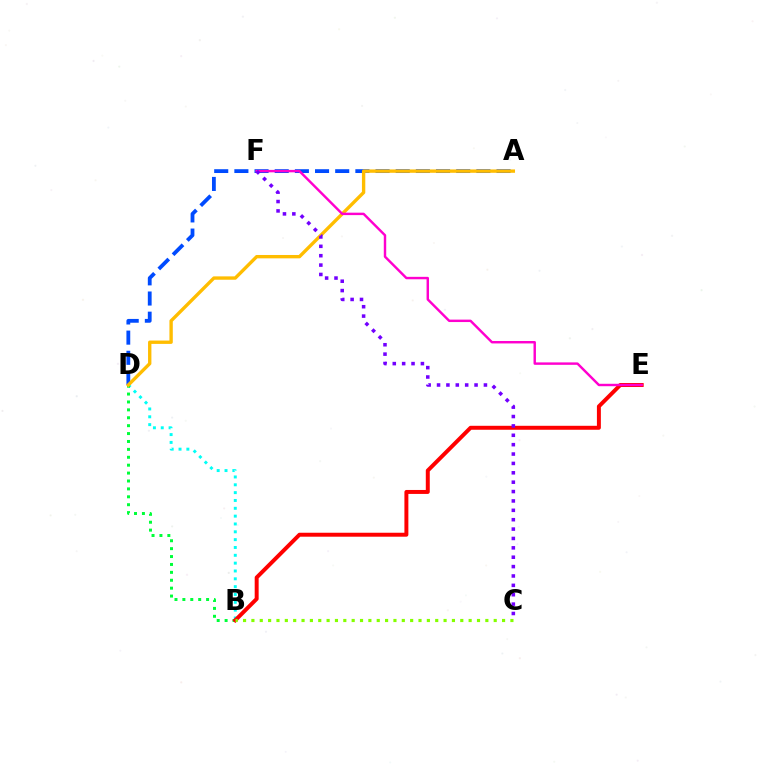{('B', 'D'): [{'color': '#00fff6', 'line_style': 'dotted', 'thickness': 2.13}, {'color': '#00ff39', 'line_style': 'dotted', 'thickness': 2.15}], ('A', 'D'): [{'color': '#004bff', 'line_style': 'dashed', 'thickness': 2.74}, {'color': '#ffbd00', 'line_style': 'solid', 'thickness': 2.42}], ('B', 'E'): [{'color': '#ff0000', 'line_style': 'solid', 'thickness': 2.85}], ('E', 'F'): [{'color': '#ff00cf', 'line_style': 'solid', 'thickness': 1.75}], ('B', 'C'): [{'color': '#84ff00', 'line_style': 'dotted', 'thickness': 2.27}], ('C', 'F'): [{'color': '#7200ff', 'line_style': 'dotted', 'thickness': 2.55}]}